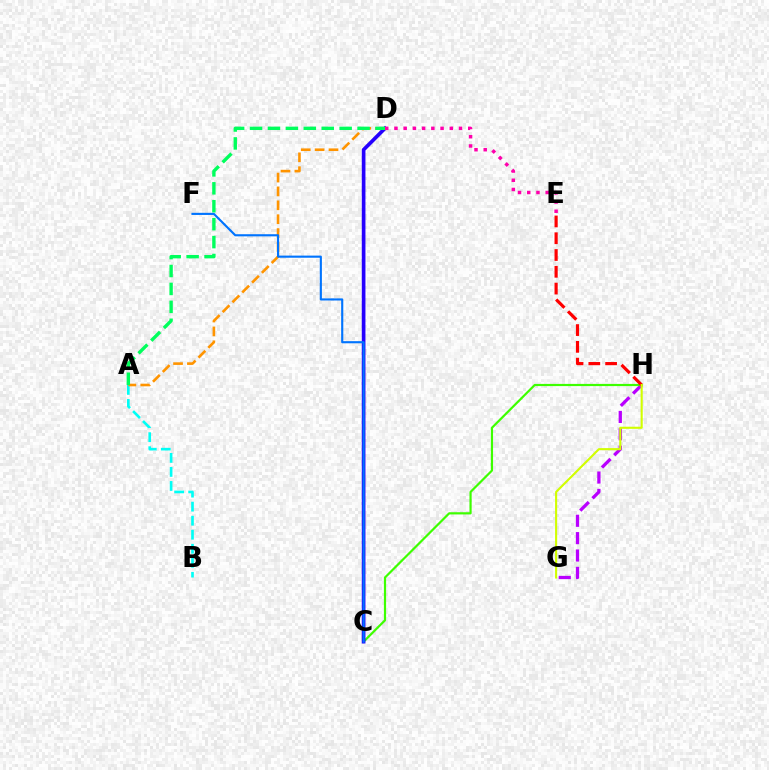{('G', 'H'): [{'color': '#b900ff', 'line_style': 'dashed', 'thickness': 2.36}, {'color': '#d1ff00', 'line_style': 'solid', 'thickness': 1.52}], ('C', 'H'): [{'color': '#3dff00', 'line_style': 'solid', 'thickness': 1.58}], ('C', 'D'): [{'color': '#2500ff', 'line_style': 'solid', 'thickness': 2.64}], ('A', 'B'): [{'color': '#00fff6', 'line_style': 'dashed', 'thickness': 1.91}], ('A', 'D'): [{'color': '#ff9400', 'line_style': 'dashed', 'thickness': 1.89}, {'color': '#00ff5c', 'line_style': 'dashed', 'thickness': 2.43}], ('E', 'H'): [{'color': '#ff0000', 'line_style': 'dashed', 'thickness': 2.28}], ('D', 'E'): [{'color': '#ff00ac', 'line_style': 'dotted', 'thickness': 2.51}], ('C', 'F'): [{'color': '#0074ff', 'line_style': 'solid', 'thickness': 1.53}]}